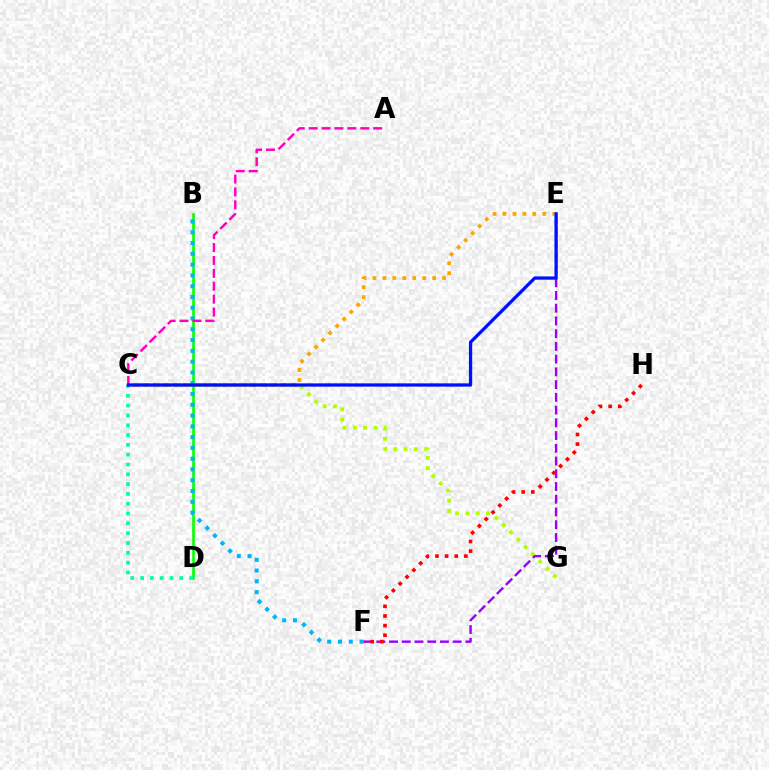{('B', 'D'): [{'color': '#08ff00', 'line_style': 'solid', 'thickness': 1.88}], ('C', 'G'): [{'color': '#b3ff00', 'line_style': 'dotted', 'thickness': 2.8}], ('E', 'F'): [{'color': '#9b00ff', 'line_style': 'dashed', 'thickness': 1.73}], ('F', 'H'): [{'color': '#ff0000', 'line_style': 'dotted', 'thickness': 2.62}], ('B', 'F'): [{'color': '#00b5ff', 'line_style': 'dotted', 'thickness': 2.93}], ('C', 'E'): [{'color': '#ffa500', 'line_style': 'dotted', 'thickness': 2.7}, {'color': '#0010ff', 'line_style': 'solid', 'thickness': 2.36}], ('A', 'C'): [{'color': '#ff00bd', 'line_style': 'dashed', 'thickness': 1.75}], ('C', 'D'): [{'color': '#00ff9d', 'line_style': 'dotted', 'thickness': 2.67}]}